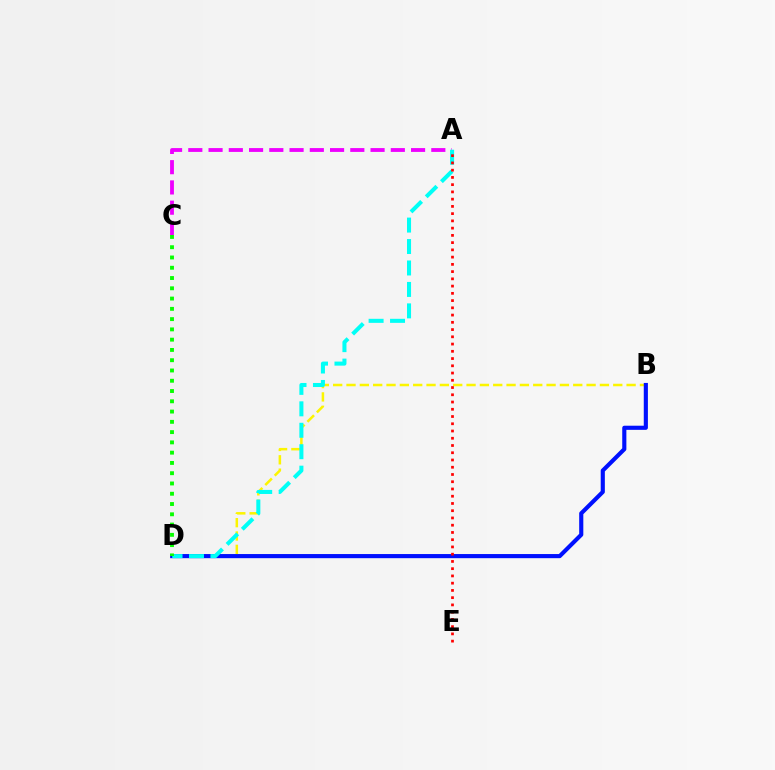{('B', 'D'): [{'color': '#fcf500', 'line_style': 'dashed', 'thickness': 1.81}, {'color': '#0010ff', 'line_style': 'solid', 'thickness': 2.97}], ('A', 'C'): [{'color': '#ee00ff', 'line_style': 'dashed', 'thickness': 2.75}], ('A', 'D'): [{'color': '#00fff6', 'line_style': 'dashed', 'thickness': 2.91}], ('A', 'E'): [{'color': '#ff0000', 'line_style': 'dotted', 'thickness': 1.97}], ('C', 'D'): [{'color': '#08ff00', 'line_style': 'dotted', 'thickness': 2.79}]}